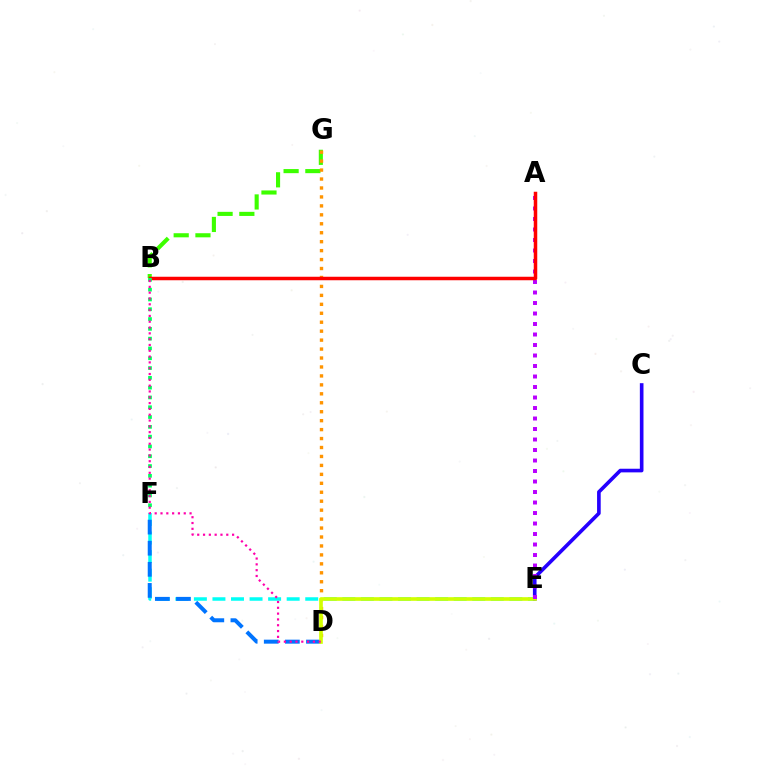{('E', 'F'): [{'color': '#00fff6', 'line_style': 'dashed', 'thickness': 2.52}], ('C', 'E'): [{'color': '#2500ff', 'line_style': 'solid', 'thickness': 2.62}], ('B', 'G'): [{'color': '#3dff00', 'line_style': 'dashed', 'thickness': 2.96}], ('D', 'G'): [{'color': '#ff9400', 'line_style': 'dotted', 'thickness': 2.43}], ('D', 'F'): [{'color': '#0074ff', 'line_style': 'dashed', 'thickness': 2.87}], ('D', 'E'): [{'color': '#d1ff00', 'line_style': 'solid', 'thickness': 2.62}], ('A', 'E'): [{'color': '#b900ff', 'line_style': 'dotted', 'thickness': 2.85}], ('A', 'B'): [{'color': '#ff0000', 'line_style': 'solid', 'thickness': 2.52}], ('B', 'F'): [{'color': '#00ff5c', 'line_style': 'dotted', 'thickness': 2.66}], ('B', 'D'): [{'color': '#ff00ac', 'line_style': 'dotted', 'thickness': 1.58}]}